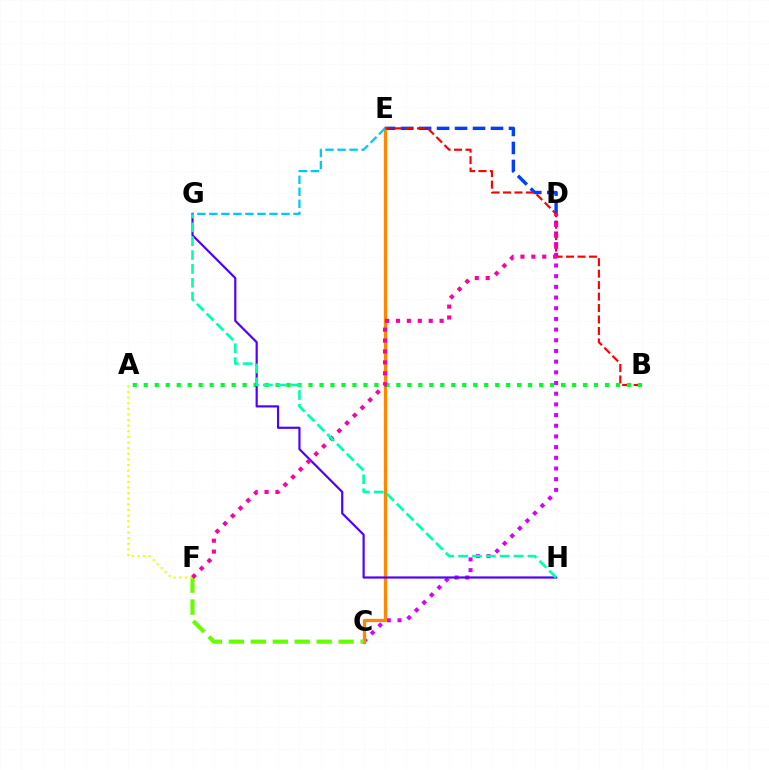{('D', 'E'): [{'color': '#003fff', 'line_style': 'dashed', 'thickness': 2.44}], ('C', 'D'): [{'color': '#d600ff', 'line_style': 'dotted', 'thickness': 2.9}], ('C', 'E'): [{'color': '#ff8800', 'line_style': 'solid', 'thickness': 2.37}], ('B', 'E'): [{'color': '#ff0000', 'line_style': 'dashed', 'thickness': 1.56}], ('A', 'B'): [{'color': '#00ff27', 'line_style': 'dotted', 'thickness': 2.98}], ('C', 'F'): [{'color': '#66ff00', 'line_style': 'dashed', 'thickness': 2.98}], ('A', 'F'): [{'color': '#eeff00', 'line_style': 'dotted', 'thickness': 1.53}], ('G', 'H'): [{'color': '#4f00ff', 'line_style': 'solid', 'thickness': 1.57}, {'color': '#00ffaf', 'line_style': 'dashed', 'thickness': 1.88}], ('D', 'F'): [{'color': '#ff00a0', 'line_style': 'dotted', 'thickness': 2.96}], ('E', 'G'): [{'color': '#00c7ff', 'line_style': 'dashed', 'thickness': 1.63}]}